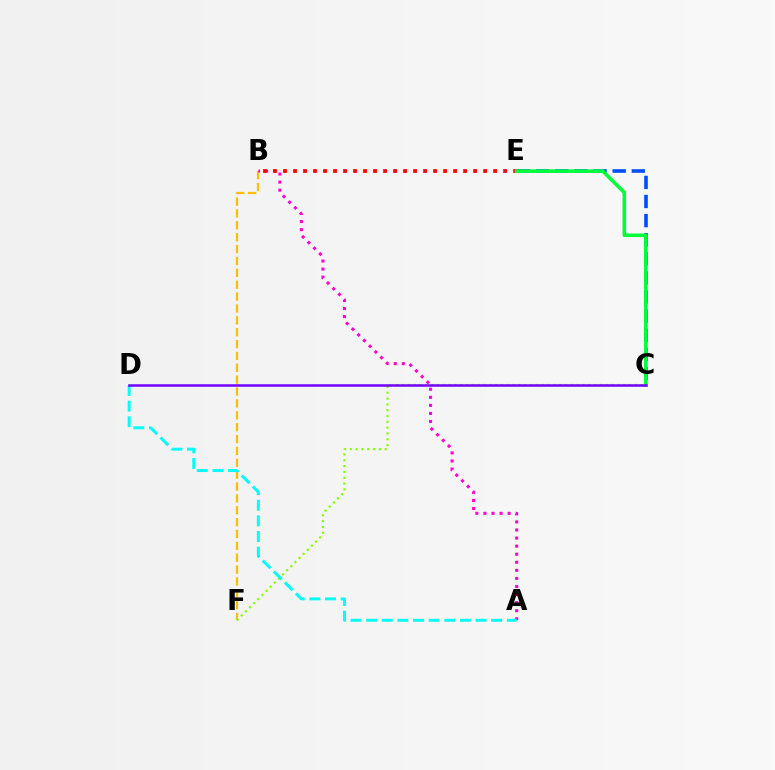{('C', 'E'): [{'color': '#004bff', 'line_style': 'dashed', 'thickness': 2.6}, {'color': '#00ff39', 'line_style': 'solid', 'thickness': 2.57}], ('B', 'F'): [{'color': '#ffbd00', 'line_style': 'dashed', 'thickness': 1.61}], ('A', 'B'): [{'color': '#ff00cf', 'line_style': 'dotted', 'thickness': 2.19}], ('C', 'F'): [{'color': '#84ff00', 'line_style': 'dotted', 'thickness': 1.58}], ('B', 'E'): [{'color': '#ff0000', 'line_style': 'dotted', 'thickness': 2.72}], ('A', 'D'): [{'color': '#00fff6', 'line_style': 'dashed', 'thickness': 2.12}], ('C', 'D'): [{'color': '#7200ff', 'line_style': 'solid', 'thickness': 1.8}]}